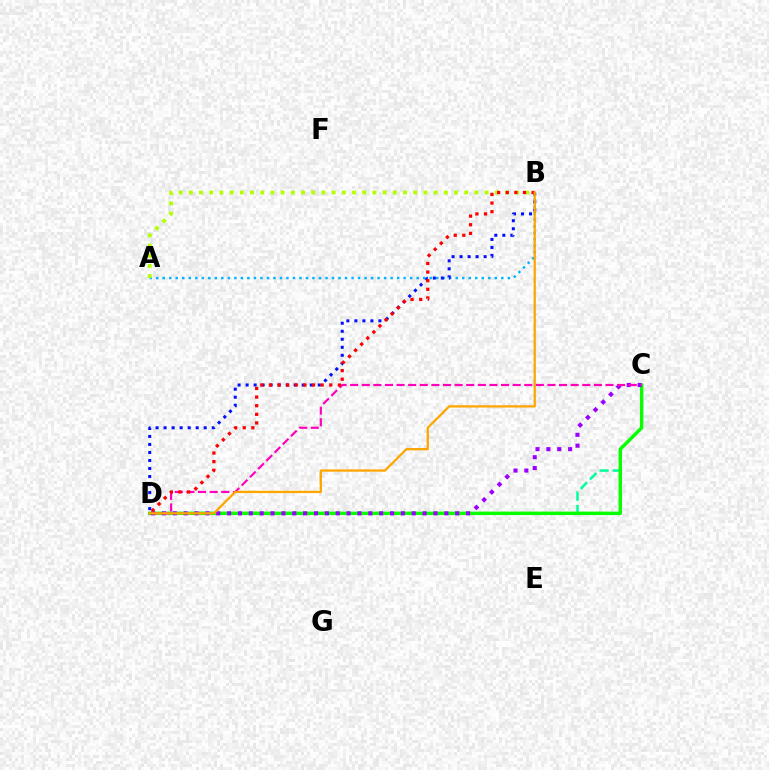{('A', 'B'): [{'color': '#00b5ff', 'line_style': 'dotted', 'thickness': 1.77}, {'color': '#b3ff00', 'line_style': 'dotted', 'thickness': 2.77}], ('B', 'D'): [{'color': '#0010ff', 'line_style': 'dotted', 'thickness': 2.18}, {'color': '#ff0000', 'line_style': 'dotted', 'thickness': 2.34}, {'color': '#ffa500', 'line_style': 'solid', 'thickness': 1.63}], ('C', 'D'): [{'color': '#00ff9d', 'line_style': 'dashed', 'thickness': 1.8}, {'color': '#08ff00', 'line_style': 'solid', 'thickness': 2.49}, {'color': '#9b00ff', 'line_style': 'dotted', 'thickness': 2.95}, {'color': '#ff00bd', 'line_style': 'dashed', 'thickness': 1.58}]}